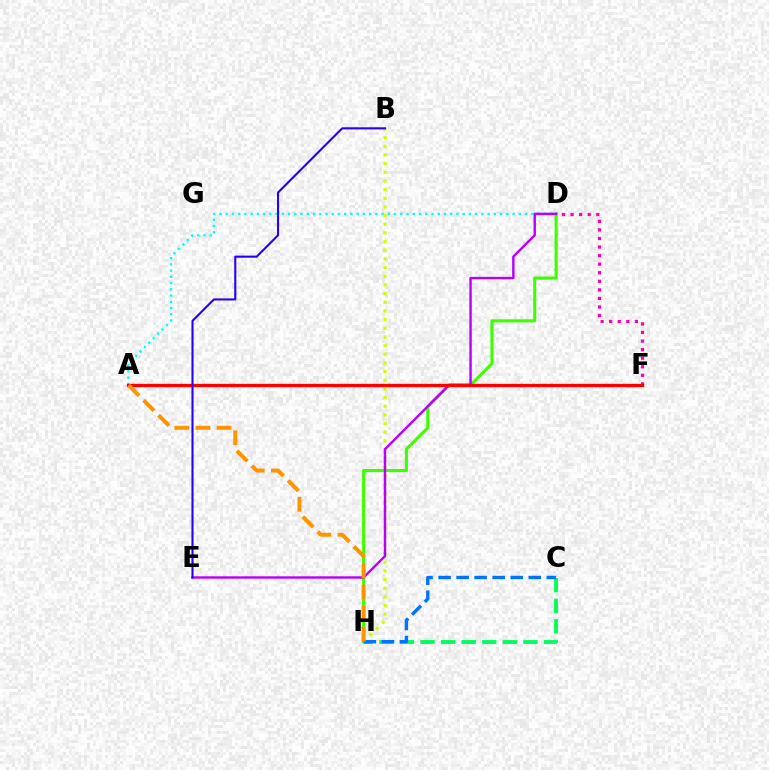{('A', 'D'): [{'color': '#00fff6', 'line_style': 'dotted', 'thickness': 1.69}], ('B', 'H'): [{'color': '#d1ff00', 'line_style': 'dotted', 'thickness': 2.35}], ('D', 'F'): [{'color': '#ff00ac', 'line_style': 'dotted', 'thickness': 2.33}], ('D', 'H'): [{'color': '#3dff00', 'line_style': 'solid', 'thickness': 2.22}], ('D', 'E'): [{'color': '#b900ff', 'line_style': 'solid', 'thickness': 1.74}], ('C', 'H'): [{'color': '#00ff5c', 'line_style': 'dashed', 'thickness': 2.8}, {'color': '#0074ff', 'line_style': 'dashed', 'thickness': 2.45}], ('A', 'F'): [{'color': '#ff0000', 'line_style': 'solid', 'thickness': 2.4}], ('B', 'E'): [{'color': '#2500ff', 'line_style': 'solid', 'thickness': 1.51}], ('A', 'H'): [{'color': '#ff9400', 'line_style': 'dashed', 'thickness': 2.87}]}